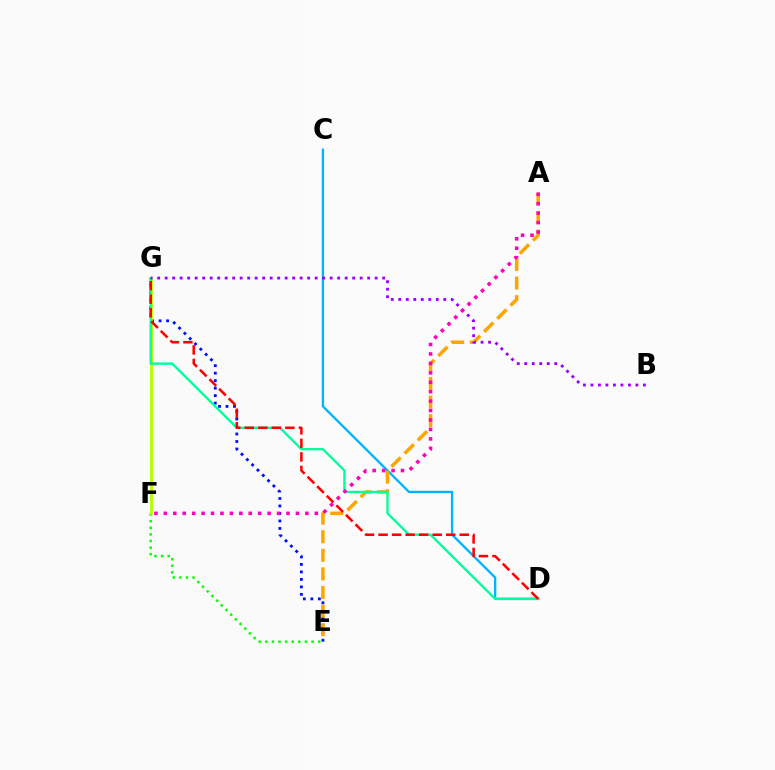{('E', 'F'): [{'color': '#08ff00', 'line_style': 'dotted', 'thickness': 1.8}], ('C', 'D'): [{'color': '#00b5ff', 'line_style': 'solid', 'thickness': 1.68}], ('E', 'G'): [{'color': '#0010ff', 'line_style': 'dotted', 'thickness': 2.03}], ('A', 'E'): [{'color': '#ffa500', 'line_style': 'dashed', 'thickness': 2.53}], ('F', 'G'): [{'color': '#b3ff00', 'line_style': 'solid', 'thickness': 2.05}], ('D', 'G'): [{'color': '#00ff9d', 'line_style': 'solid', 'thickness': 1.69}, {'color': '#ff0000', 'line_style': 'dashed', 'thickness': 1.84}], ('B', 'G'): [{'color': '#9b00ff', 'line_style': 'dotted', 'thickness': 2.04}], ('A', 'F'): [{'color': '#ff00bd', 'line_style': 'dotted', 'thickness': 2.56}]}